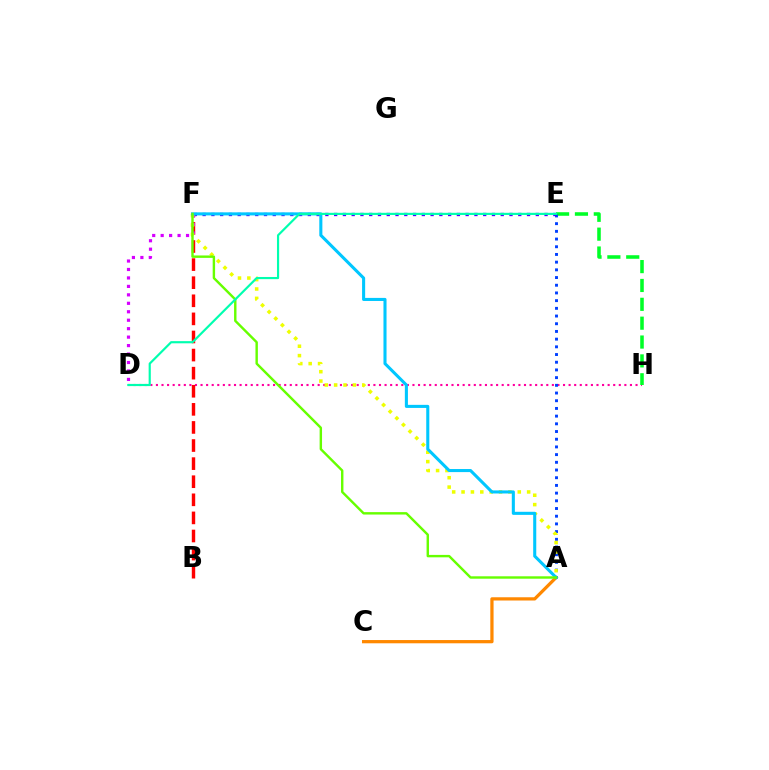{('D', 'H'): [{'color': '#ff00a0', 'line_style': 'dotted', 'thickness': 1.52}], ('A', 'C'): [{'color': '#ff8800', 'line_style': 'solid', 'thickness': 2.33}], ('E', 'H'): [{'color': '#00ff27', 'line_style': 'dashed', 'thickness': 2.56}], ('A', 'E'): [{'color': '#003fff', 'line_style': 'dotted', 'thickness': 2.09}], ('B', 'F'): [{'color': '#ff0000', 'line_style': 'dashed', 'thickness': 2.46}], ('E', 'F'): [{'color': '#4f00ff', 'line_style': 'dotted', 'thickness': 2.38}], ('D', 'F'): [{'color': '#d600ff', 'line_style': 'dotted', 'thickness': 2.3}], ('A', 'F'): [{'color': '#eeff00', 'line_style': 'dotted', 'thickness': 2.55}, {'color': '#00c7ff', 'line_style': 'solid', 'thickness': 2.21}, {'color': '#66ff00', 'line_style': 'solid', 'thickness': 1.74}], ('D', 'E'): [{'color': '#00ffaf', 'line_style': 'solid', 'thickness': 1.56}]}